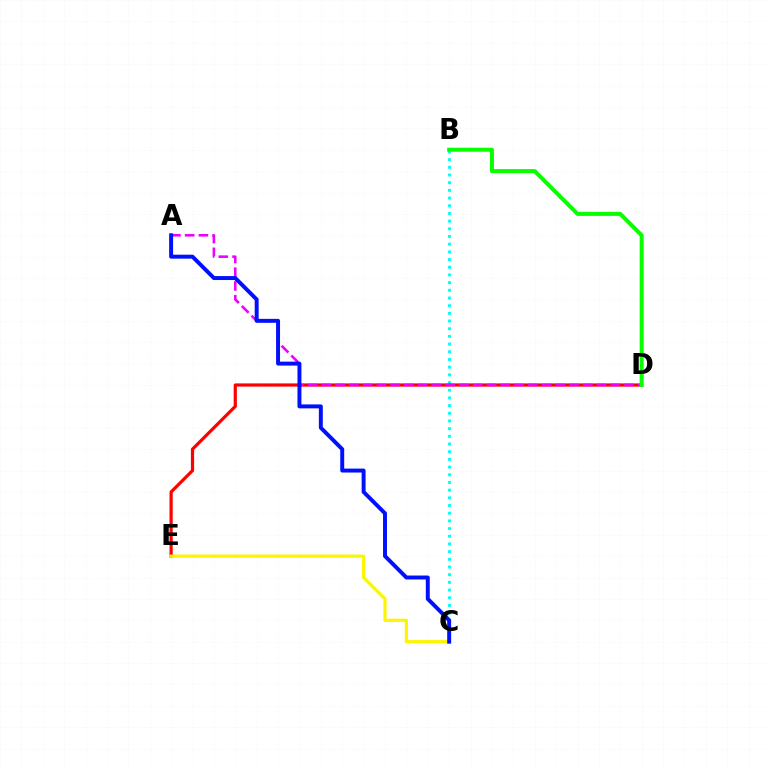{('B', 'C'): [{'color': '#00fff6', 'line_style': 'dotted', 'thickness': 2.09}], ('D', 'E'): [{'color': '#ff0000', 'line_style': 'solid', 'thickness': 2.3}], ('A', 'D'): [{'color': '#ee00ff', 'line_style': 'dashed', 'thickness': 1.87}], ('C', 'E'): [{'color': '#fcf500', 'line_style': 'solid', 'thickness': 2.26}], ('A', 'C'): [{'color': '#0010ff', 'line_style': 'solid', 'thickness': 2.84}], ('B', 'D'): [{'color': '#08ff00', 'line_style': 'solid', 'thickness': 2.89}]}